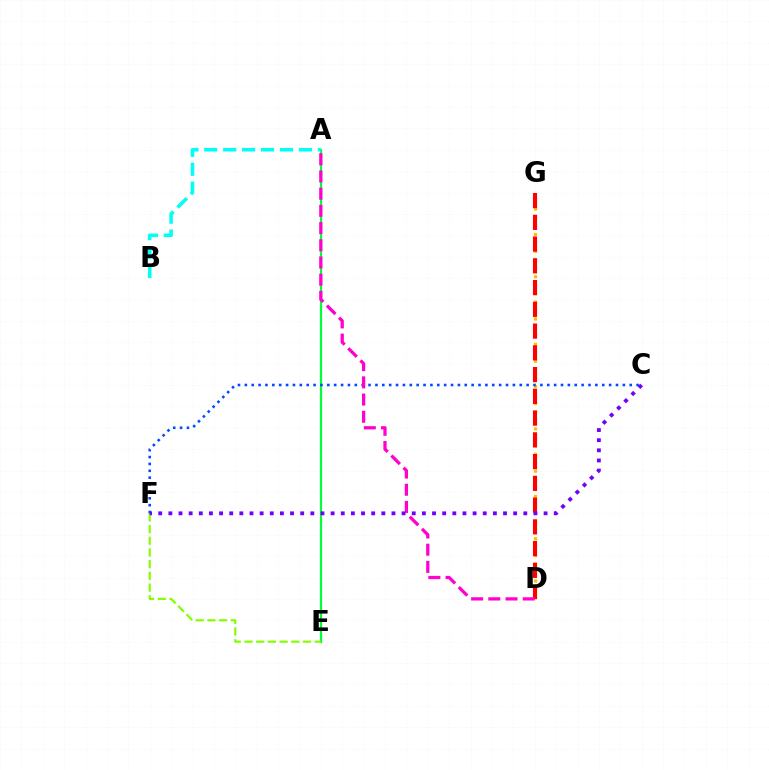{('A', 'E'): [{'color': '#00ff39', 'line_style': 'solid', 'thickness': 1.6}], ('E', 'F'): [{'color': '#84ff00', 'line_style': 'dashed', 'thickness': 1.59}], ('D', 'G'): [{'color': '#ffbd00', 'line_style': 'dotted', 'thickness': 2.3}, {'color': '#ff0000', 'line_style': 'dashed', 'thickness': 2.95}], ('C', 'F'): [{'color': '#004bff', 'line_style': 'dotted', 'thickness': 1.87}, {'color': '#7200ff', 'line_style': 'dotted', 'thickness': 2.76}], ('A', 'B'): [{'color': '#00fff6', 'line_style': 'dashed', 'thickness': 2.57}], ('A', 'D'): [{'color': '#ff00cf', 'line_style': 'dashed', 'thickness': 2.34}]}